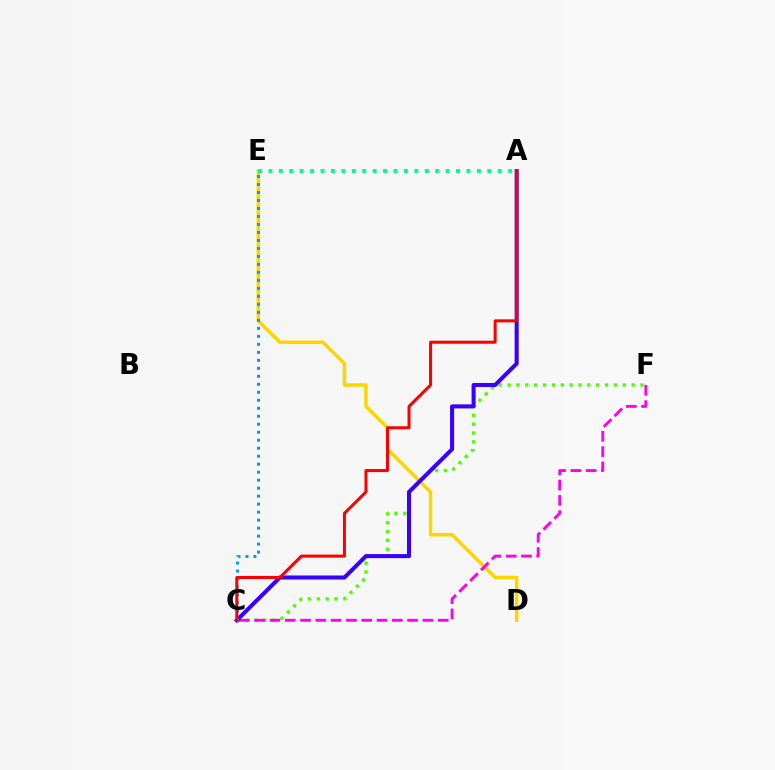{('D', 'E'): [{'color': '#ffd500', 'line_style': 'solid', 'thickness': 2.51}], ('C', 'F'): [{'color': '#4fff00', 'line_style': 'dotted', 'thickness': 2.41}, {'color': '#ff00ed', 'line_style': 'dashed', 'thickness': 2.08}], ('A', 'C'): [{'color': '#3700ff', 'line_style': 'solid', 'thickness': 2.92}, {'color': '#ff0000', 'line_style': 'solid', 'thickness': 2.18}], ('C', 'E'): [{'color': '#009eff', 'line_style': 'dotted', 'thickness': 2.17}], ('A', 'E'): [{'color': '#00ff86', 'line_style': 'dotted', 'thickness': 2.83}]}